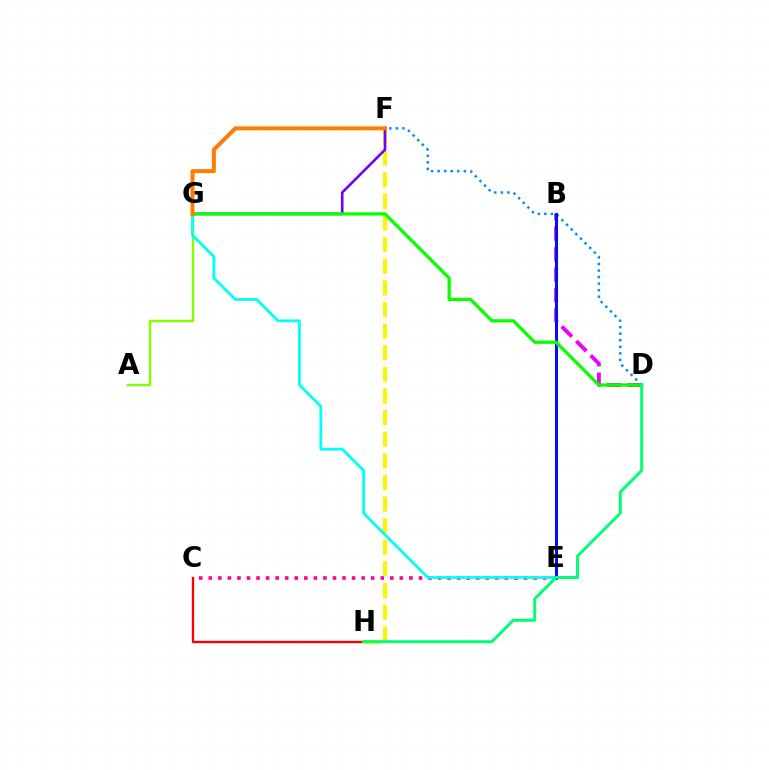{('A', 'G'): [{'color': '#84ff00', 'line_style': 'solid', 'thickness': 1.75}], ('B', 'D'): [{'color': '#ee00ff', 'line_style': 'dashed', 'thickness': 2.78}], ('C', 'H'): [{'color': '#ff0000', 'line_style': 'solid', 'thickness': 1.68}], ('F', 'H'): [{'color': '#fcf500', 'line_style': 'dashed', 'thickness': 2.94}], ('C', 'E'): [{'color': '#ff0094', 'line_style': 'dotted', 'thickness': 2.6}], ('F', 'G'): [{'color': '#7200ff', 'line_style': 'solid', 'thickness': 1.89}, {'color': '#ff7c00', 'line_style': 'solid', 'thickness': 2.86}], ('D', 'F'): [{'color': '#008cff', 'line_style': 'dotted', 'thickness': 1.78}], ('B', 'E'): [{'color': '#0010ff', 'line_style': 'solid', 'thickness': 2.17}], ('D', 'G'): [{'color': '#08ff00', 'line_style': 'solid', 'thickness': 2.34}], ('E', 'G'): [{'color': '#00fff6', 'line_style': 'solid', 'thickness': 2.01}], ('D', 'H'): [{'color': '#00ff74', 'line_style': 'solid', 'thickness': 2.13}]}